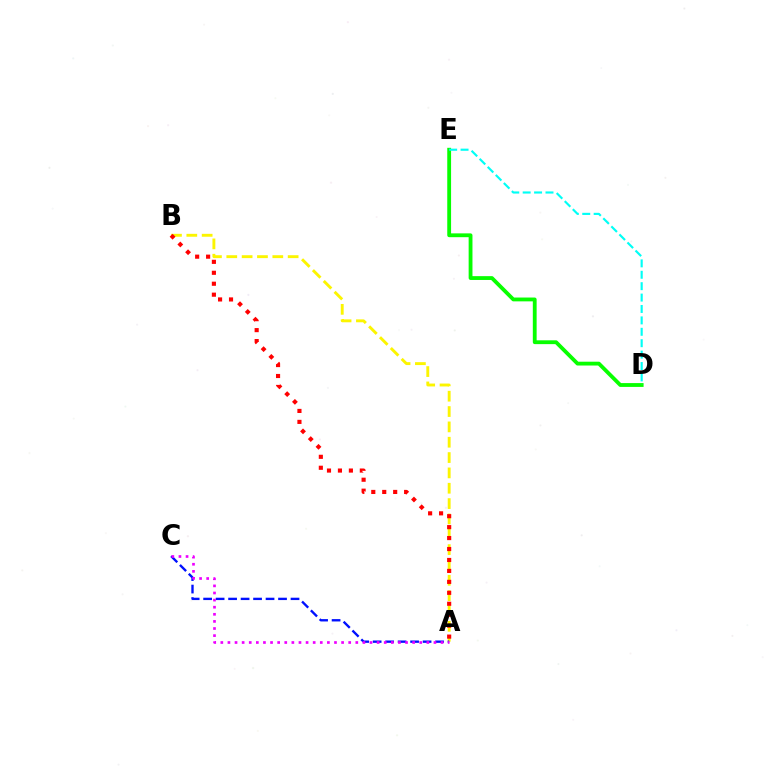{('D', 'E'): [{'color': '#08ff00', 'line_style': 'solid', 'thickness': 2.75}, {'color': '#00fff6', 'line_style': 'dashed', 'thickness': 1.55}], ('A', 'B'): [{'color': '#fcf500', 'line_style': 'dashed', 'thickness': 2.08}, {'color': '#ff0000', 'line_style': 'dotted', 'thickness': 2.97}], ('A', 'C'): [{'color': '#0010ff', 'line_style': 'dashed', 'thickness': 1.7}, {'color': '#ee00ff', 'line_style': 'dotted', 'thickness': 1.93}]}